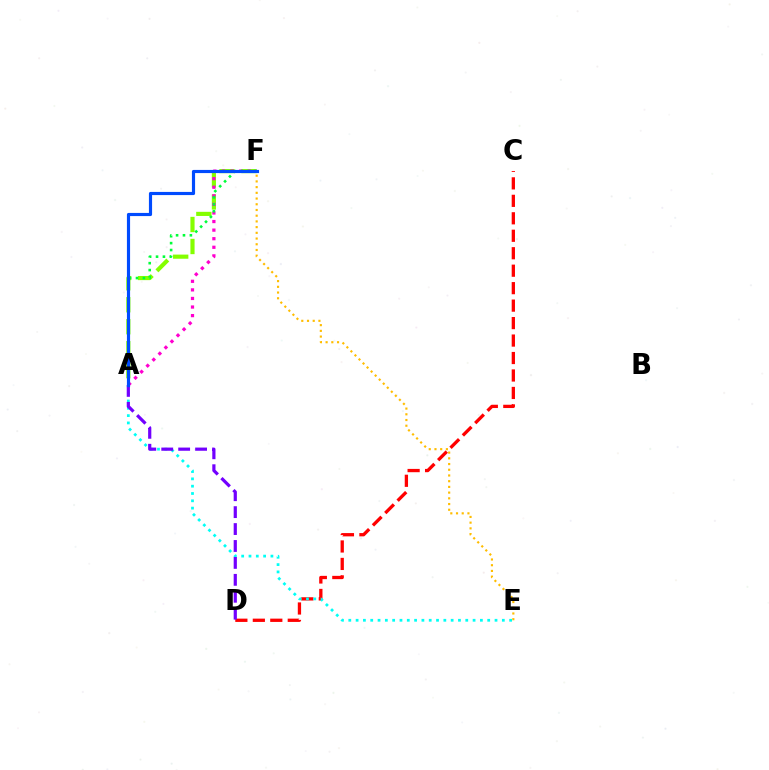{('A', 'F'): [{'color': '#84ff00', 'line_style': 'dashed', 'thickness': 2.99}, {'color': '#ff00cf', 'line_style': 'dotted', 'thickness': 2.33}, {'color': '#00ff39', 'line_style': 'dotted', 'thickness': 1.88}, {'color': '#004bff', 'line_style': 'solid', 'thickness': 2.27}], ('C', 'D'): [{'color': '#ff0000', 'line_style': 'dashed', 'thickness': 2.37}], ('A', 'E'): [{'color': '#00fff6', 'line_style': 'dotted', 'thickness': 1.99}], ('A', 'D'): [{'color': '#7200ff', 'line_style': 'dashed', 'thickness': 2.3}], ('E', 'F'): [{'color': '#ffbd00', 'line_style': 'dotted', 'thickness': 1.55}]}